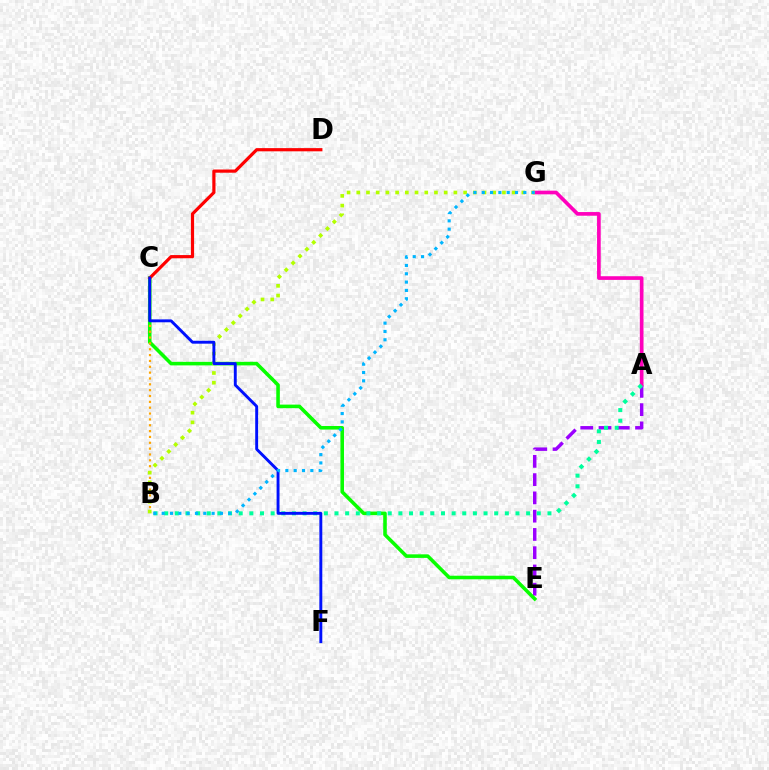{('A', 'E'): [{'color': '#9b00ff', 'line_style': 'dashed', 'thickness': 2.48}], ('C', 'E'): [{'color': '#08ff00', 'line_style': 'solid', 'thickness': 2.57}], ('B', 'C'): [{'color': '#ffa500', 'line_style': 'dotted', 'thickness': 1.59}], ('A', 'G'): [{'color': '#ff00bd', 'line_style': 'solid', 'thickness': 2.64}], ('C', 'D'): [{'color': '#ff0000', 'line_style': 'solid', 'thickness': 2.3}], ('B', 'G'): [{'color': '#b3ff00', 'line_style': 'dotted', 'thickness': 2.64}, {'color': '#00b5ff', 'line_style': 'dotted', 'thickness': 2.26}], ('A', 'B'): [{'color': '#00ff9d', 'line_style': 'dotted', 'thickness': 2.89}], ('C', 'F'): [{'color': '#0010ff', 'line_style': 'solid', 'thickness': 2.09}]}